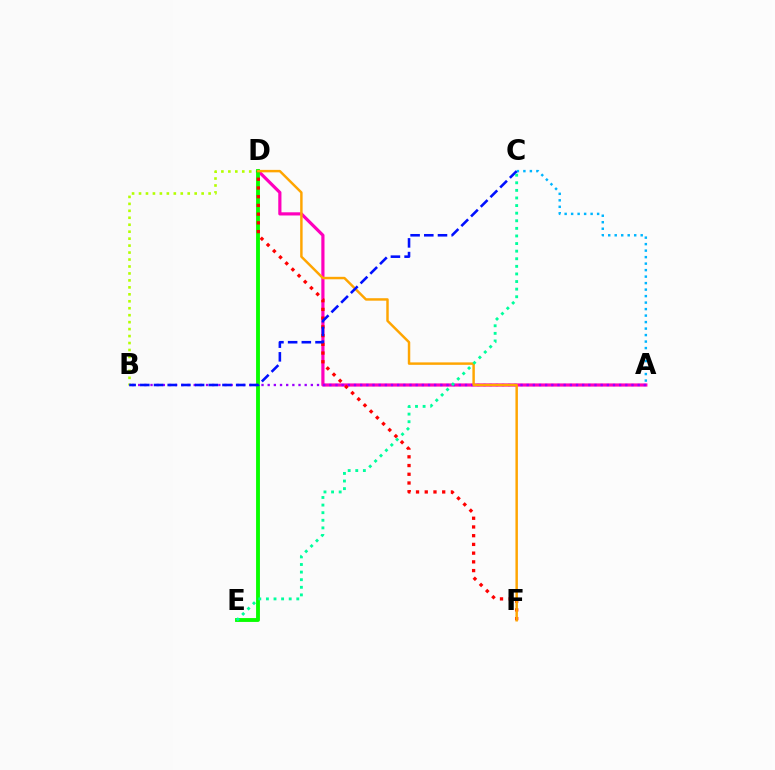{('B', 'D'): [{'color': '#b3ff00', 'line_style': 'dotted', 'thickness': 1.89}], ('A', 'D'): [{'color': '#ff00bd', 'line_style': 'solid', 'thickness': 2.29}], ('D', 'E'): [{'color': '#08ff00', 'line_style': 'solid', 'thickness': 2.78}], ('A', 'B'): [{'color': '#9b00ff', 'line_style': 'dotted', 'thickness': 1.68}], ('A', 'C'): [{'color': '#00b5ff', 'line_style': 'dotted', 'thickness': 1.77}], ('D', 'F'): [{'color': '#ff0000', 'line_style': 'dotted', 'thickness': 2.37}, {'color': '#ffa500', 'line_style': 'solid', 'thickness': 1.77}], ('B', 'C'): [{'color': '#0010ff', 'line_style': 'dashed', 'thickness': 1.86}], ('C', 'E'): [{'color': '#00ff9d', 'line_style': 'dotted', 'thickness': 2.06}]}